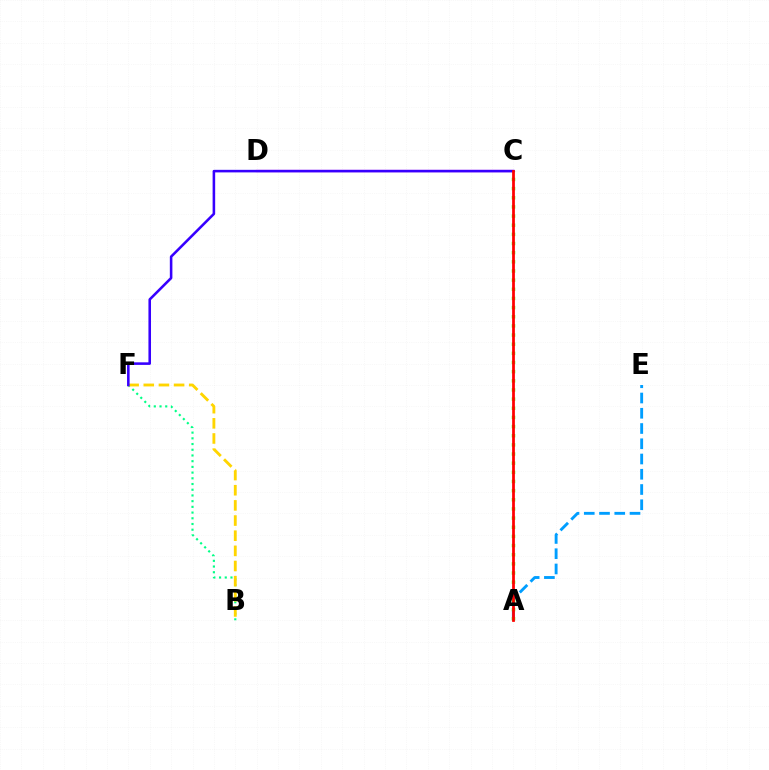{('B', 'F'): [{'color': '#00ff86', 'line_style': 'dotted', 'thickness': 1.55}, {'color': '#ffd500', 'line_style': 'dashed', 'thickness': 2.06}], ('A', 'E'): [{'color': '#009eff', 'line_style': 'dashed', 'thickness': 2.07}], ('C', 'D'): [{'color': '#ff00ed', 'line_style': 'solid', 'thickness': 1.58}], ('A', 'C'): [{'color': '#4fff00', 'line_style': 'dotted', 'thickness': 2.49}, {'color': '#ff0000', 'line_style': 'solid', 'thickness': 1.98}], ('C', 'F'): [{'color': '#3700ff', 'line_style': 'solid', 'thickness': 1.85}]}